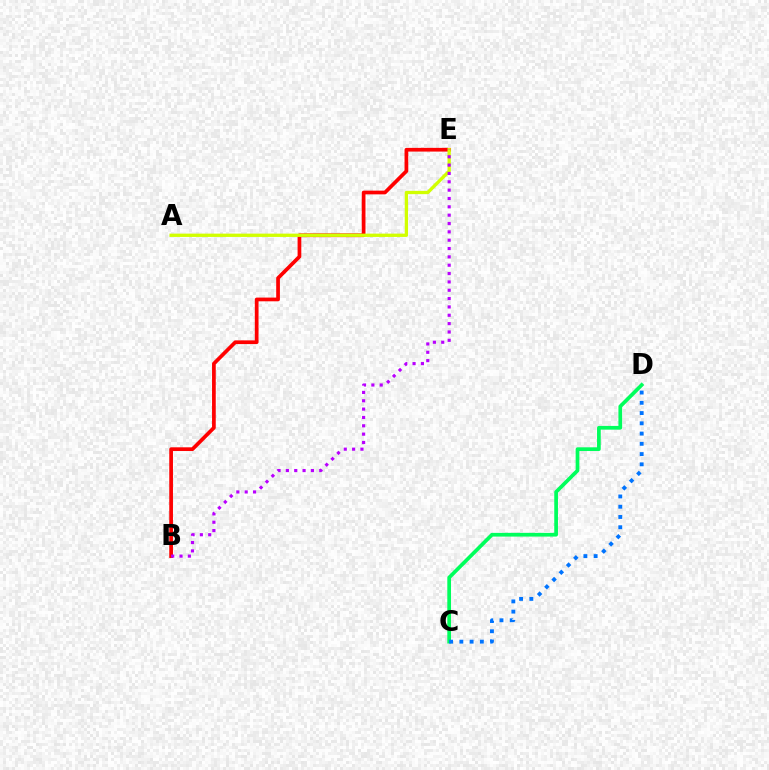{('B', 'E'): [{'color': '#ff0000', 'line_style': 'solid', 'thickness': 2.67}, {'color': '#b900ff', 'line_style': 'dotted', 'thickness': 2.27}], ('A', 'E'): [{'color': '#d1ff00', 'line_style': 'solid', 'thickness': 2.38}], ('C', 'D'): [{'color': '#00ff5c', 'line_style': 'solid', 'thickness': 2.67}, {'color': '#0074ff', 'line_style': 'dotted', 'thickness': 2.79}]}